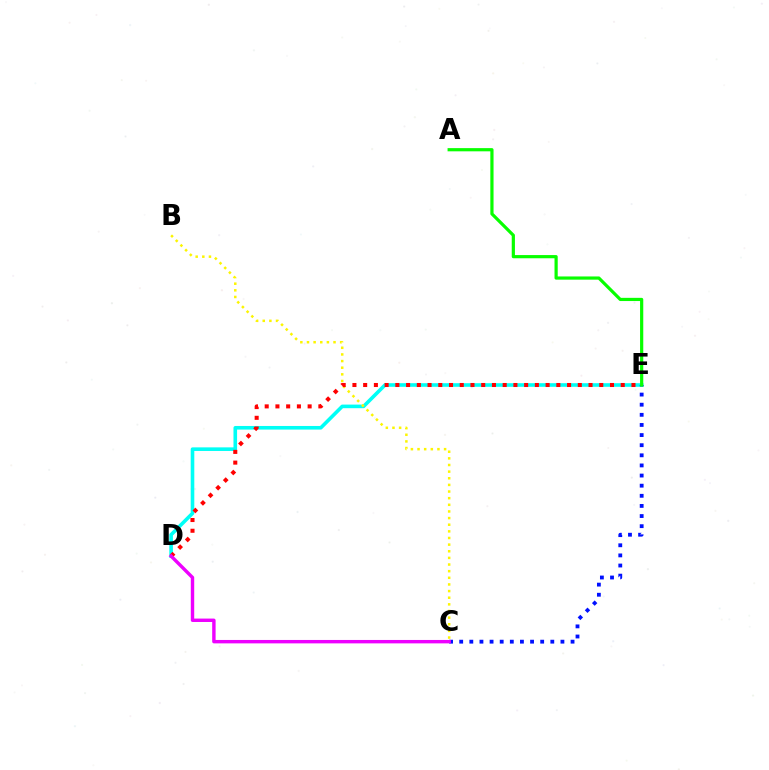{('D', 'E'): [{'color': '#00fff6', 'line_style': 'solid', 'thickness': 2.6}, {'color': '#ff0000', 'line_style': 'dotted', 'thickness': 2.92}], ('C', 'E'): [{'color': '#0010ff', 'line_style': 'dotted', 'thickness': 2.75}], ('B', 'C'): [{'color': '#fcf500', 'line_style': 'dotted', 'thickness': 1.8}], ('A', 'E'): [{'color': '#08ff00', 'line_style': 'solid', 'thickness': 2.3}], ('C', 'D'): [{'color': '#ee00ff', 'line_style': 'solid', 'thickness': 2.46}]}